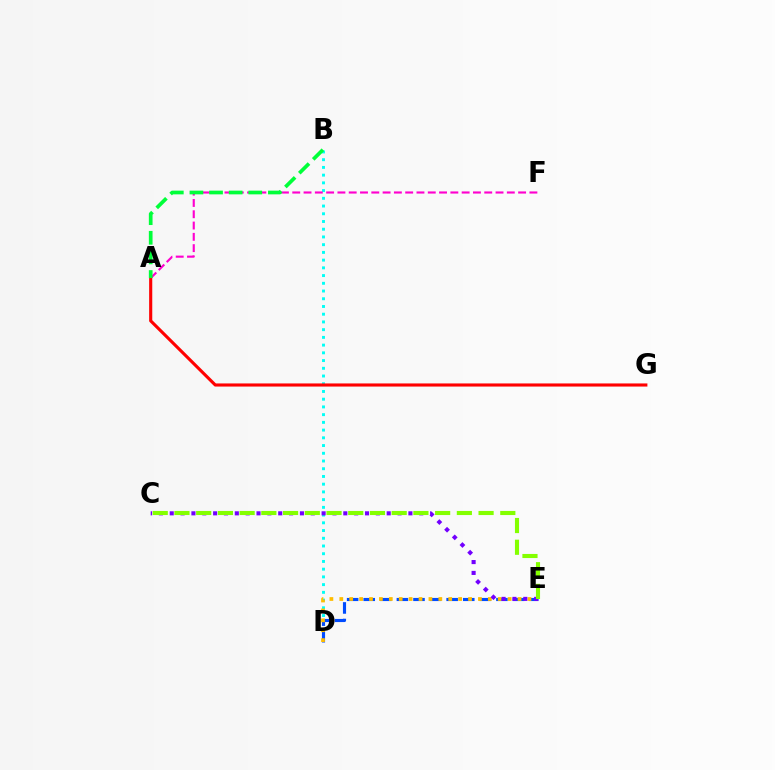{('B', 'D'): [{'color': '#00fff6', 'line_style': 'dotted', 'thickness': 2.1}], ('A', 'F'): [{'color': '#ff00cf', 'line_style': 'dashed', 'thickness': 1.53}], ('D', 'E'): [{'color': '#004bff', 'line_style': 'dashed', 'thickness': 2.25}, {'color': '#ffbd00', 'line_style': 'dotted', 'thickness': 2.69}], ('A', 'G'): [{'color': '#ff0000', 'line_style': 'solid', 'thickness': 2.25}], ('C', 'E'): [{'color': '#7200ff', 'line_style': 'dotted', 'thickness': 2.95}, {'color': '#84ff00', 'line_style': 'dashed', 'thickness': 2.95}], ('A', 'B'): [{'color': '#00ff39', 'line_style': 'dashed', 'thickness': 2.66}]}